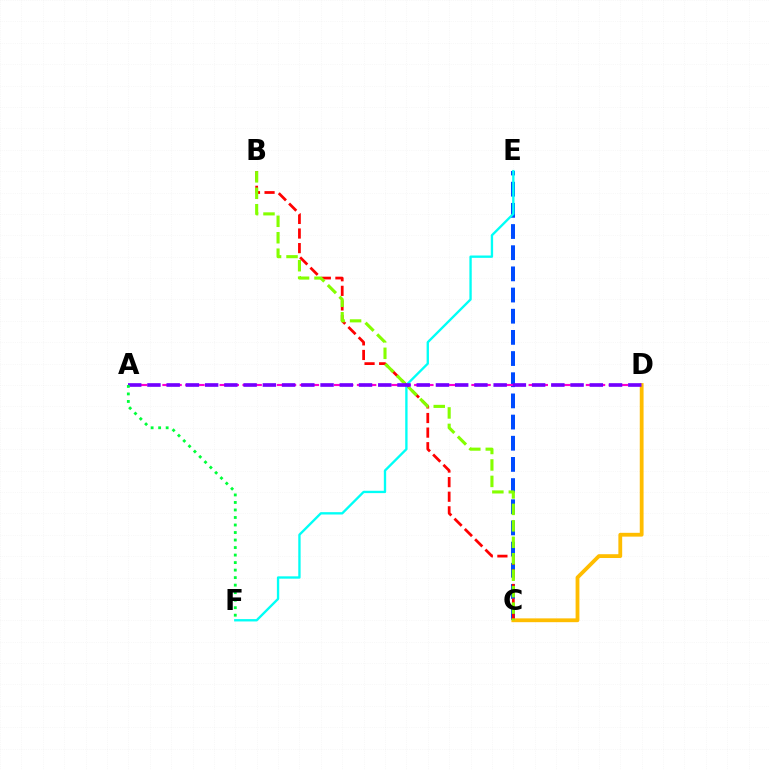{('C', 'E'): [{'color': '#004bff', 'line_style': 'dashed', 'thickness': 2.88}], ('A', 'D'): [{'color': '#ff00cf', 'line_style': 'dashed', 'thickness': 1.55}, {'color': '#7200ff', 'line_style': 'dashed', 'thickness': 2.61}], ('B', 'C'): [{'color': '#ff0000', 'line_style': 'dashed', 'thickness': 1.98}, {'color': '#84ff00', 'line_style': 'dashed', 'thickness': 2.24}], ('C', 'D'): [{'color': '#ffbd00', 'line_style': 'solid', 'thickness': 2.74}], ('E', 'F'): [{'color': '#00fff6', 'line_style': 'solid', 'thickness': 1.69}], ('A', 'F'): [{'color': '#00ff39', 'line_style': 'dotted', 'thickness': 2.04}]}